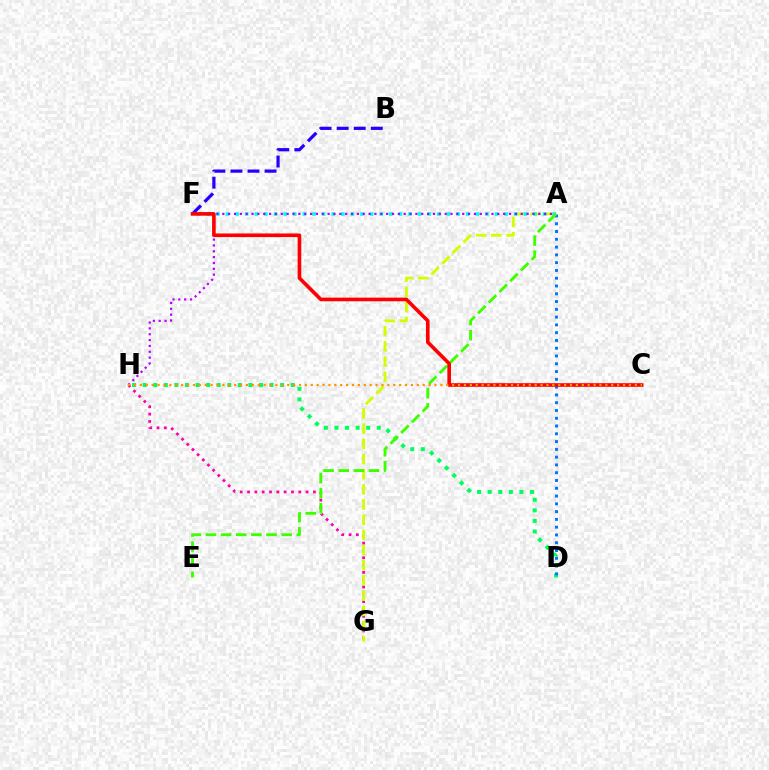{('B', 'F'): [{'color': '#2500ff', 'line_style': 'dashed', 'thickness': 2.32}], ('G', 'H'): [{'color': '#ff00ac', 'line_style': 'dotted', 'thickness': 1.99}], ('A', 'G'): [{'color': '#d1ff00', 'line_style': 'dashed', 'thickness': 2.06}], ('D', 'H'): [{'color': '#00ff5c', 'line_style': 'dotted', 'thickness': 2.87}], ('A', 'D'): [{'color': '#0074ff', 'line_style': 'dotted', 'thickness': 2.11}], ('A', 'F'): [{'color': '#00fff6', 'line_style': 'dotted', 'thickness': 2.61}], ('A', 'H'): [{'color': '#b900ff', 'line_style': 'dotted', 'thickness': 1.59}], ('A', 'E'): [{'color': '#3dff00', 'line_style': 'dashed', 'thickness': 2.06}], ('C', 'F'): [{'color': '#ff0000', 'line_style': 'solid', 'thickness': 2.6}], ('C', 'H'): [{'color': '#ff9400', 'line_style': 'dotted', 'thickness': 1.6}]}